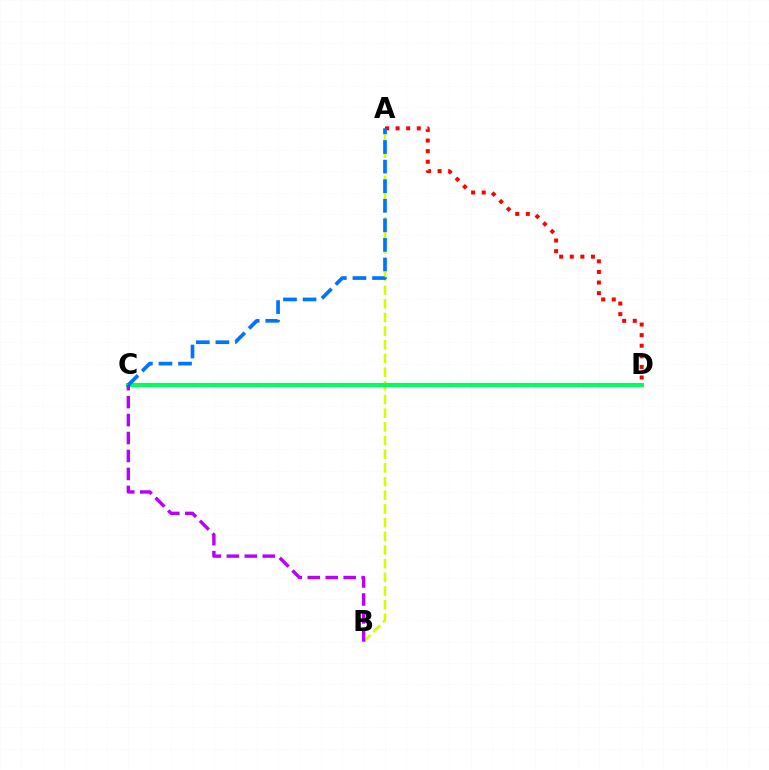{('A', 'B'): [{'color': '#d1ff00', 'line_style': 'dashed', 'thickness': 1.86}], ('C', 'D'): [{'color': '#00ff5c', 'line_style': 'solid', 'thickness': 2.97}], ('A', 'D'): [{'color': '#ff0000', 'line_style': 'dotted', 'thickness': 2.88}], ('A', 'C'): [{'color': '#0074ff', 'line_style': 'dashed', 'thickness': 2.66}], ('B', 'C'): [{'color': '#b900ff', 'line_style': 'dashed', 'thickness': 2.44}]}